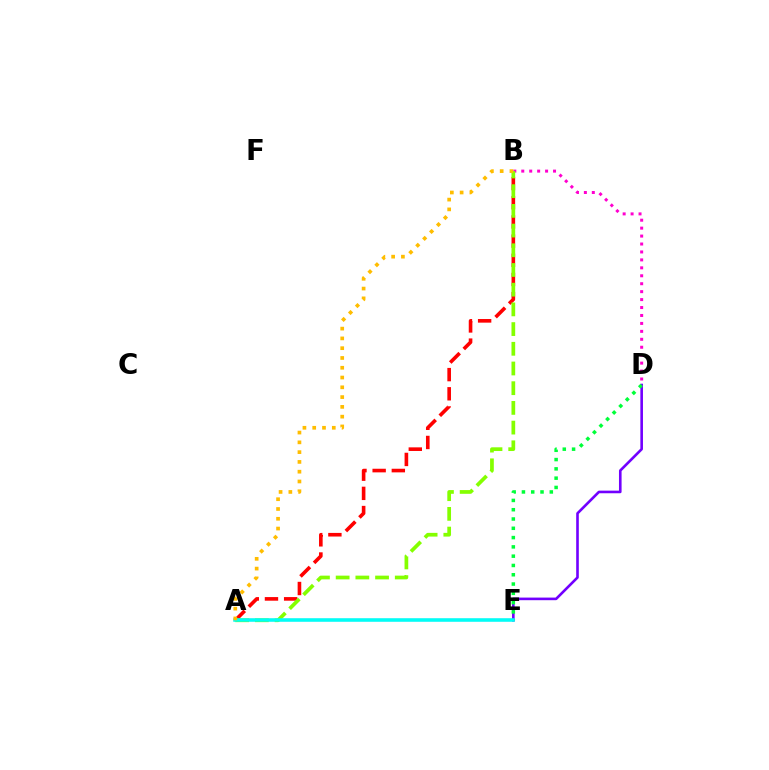{('A', 'E'): [{'color': '#004bff', 'line_style': 'solid', 'thickness': 1.58}, {'color': '#00fff6', 'line_style': 'solid', 'thickness': 2.52}], ('D', 'E'): [{'color': '#7200ff', 'line_style': 'solid', 'thickness': 1.88}, {'color': '#00ff39', 'line_style': 'dotted', 'thickness': 2.52}], ('A', 'B'): [{'color': '#ff0000', 'line_style': 'dashed', 'thickness': 2.61}, {'color': '#84ff00', 'line_style': 'dashed', 'thickness': 2.68}, {'color': '#ffbd00', 'line_style': 'dotted', 'thickness': 2.66}], ('B', 'D'): [{'color': '#ff00cf', 'line_style': 'dotted', 'thickness': 2.16}]}